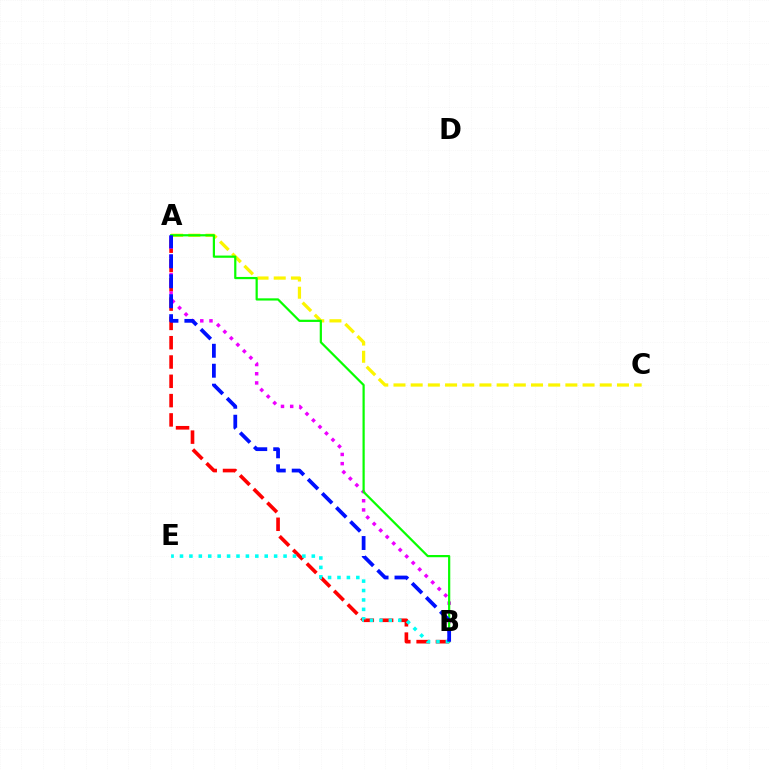{('A', 'C'): [{'color': '#fcf500', 'line_style': 'dashed', 'thickness': 2.34}], ('A', 'B'): [{'color': '#ff0000', 'line_style': 'dashed', 'thickness': 2.62}, {'color': '#ee00ff', 'line_style': 'dotted', 'thickness': 2.5}, {'color': '#08ff00', 'line_style': 'solid', 'thickness': 1.59}, {'color': '#0010ff', 'line_style': 'dashed', 'thickness': 2.71}], ('B', 'E'): [{'color': '#00fff6', 'line_style': 'dotted', 'thickness': 2.56}]}